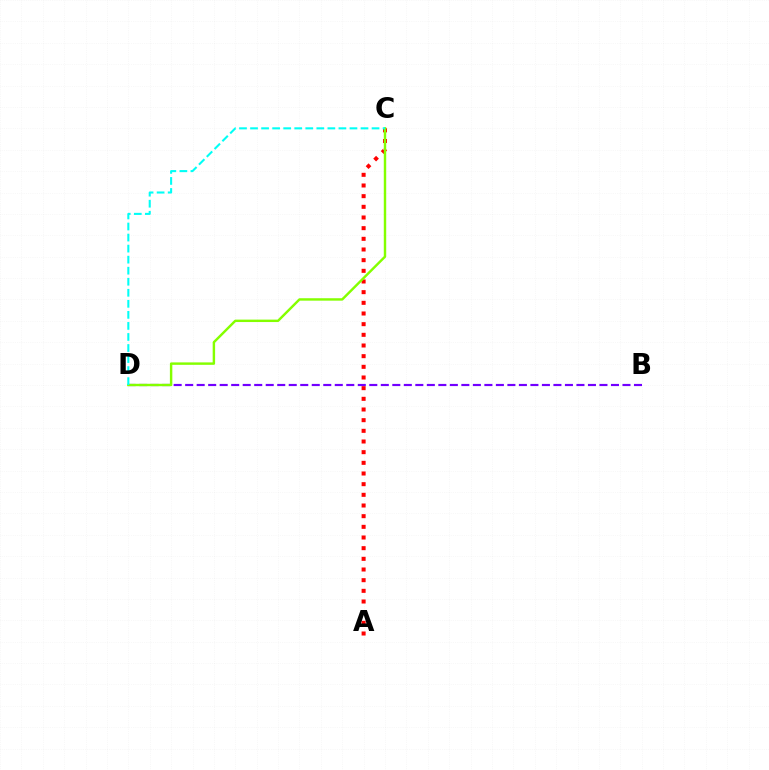{('A', 'C'): [{'color': '#ff0000', 'line_style': 'dotted', 'thickness': 2.9}], ('B', 'D'): [{'color': '#7200ff', 'line_style': 'dashed', 'thickness': 1.56}], ('C', 'D'): [{'color': '#84ff00', 'line_style': 'solid', 'thickness': 1.75}, {'color': '#00fff6', 'line_style': 'dashed', 'thickness': 1.5}]}